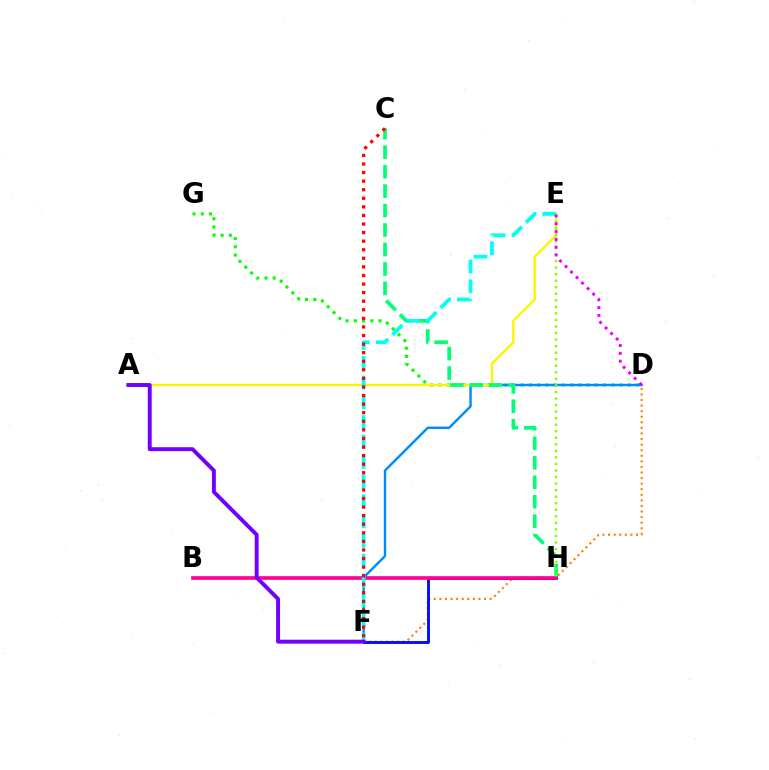{('D', 'G'): [{'color': '#08ff00', 'line_style': 'dotted', 'thickness': 2.24}], ('D', 'F'): [{'color': '#008cff', 'line_style': 'solid', 'thickness': 1.75}, {'color': '#ff7c00', 'line_style': 'dotted', 'thickness': 1.52}], ('A', 'E'): [{'color': '#fcf500', 'line_style': 'solid', 'thickness': 1.71}], ('C', 'H'): [{'color': '#00ff74', 'line_style': 'dashed', 'thickness': 2.64}], ('F', 'H'): [{'color': '#0010ff', 'line_style': 'solid', 'thickness': 2.09}], ('B', 'H'): [{'color': '#ff0094', 'line_style': 'solid', 'thickness': 2.63}], ('E', 'F'): [{'color': '#00fff6', 'line_style': 'dashed', 'thickness': 2.69}], ('E', 'H'): [{'color': '#84ff00', 'line_style': 'dotted', 'thickness': 1.78}], ('C', 'F'): [{'color': '#ff0000', 'line_style': 'dotted', 'thickness': 2.33}], ('D', 'E'): [{'color': '#ee00ff', 'line_style': 'dotted', 'thickness': 2.12}], ('A', 'F'): [{'color': '#7200ff', 'line_style': 'solid', 'thickness': 2.83}]}